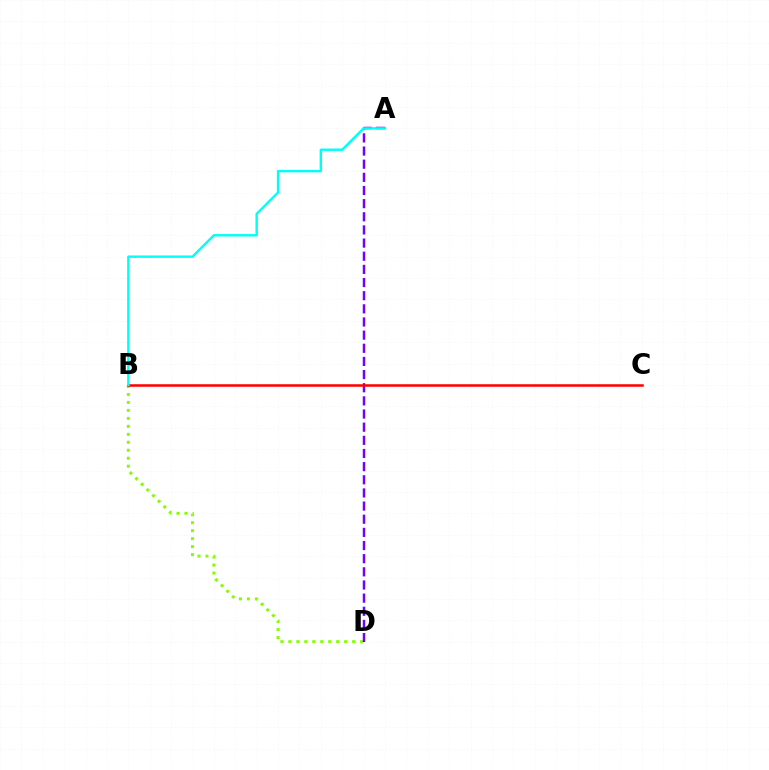{('B', 'D'): [{'color': '#84ff00', 'line_style': 'dotted', 'thickness': 2.17}], ('A', 'D'): [{'color': '#7200ff', 'line_style': 'dashed', 'thickness': 1.79}], ('B', 'C'): [{'color': '#ff0000', 'line_style': 'solid', 'thickness': 1.83}], ('A', 'B'): [{'color': '#00fff6', 'line_style': 'solid', 'thickness': 1.73}]}